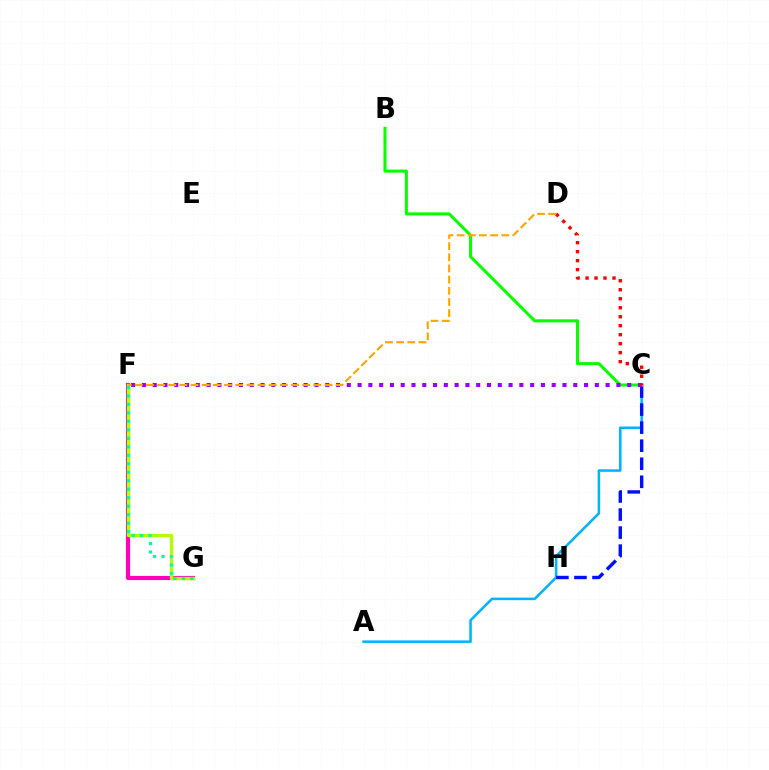{('F', 'G'): [{'color': '#ff00bd', 'line_style': 'solid', 'thickness': 3.0}, {'color': '#b3ff00', 'line_style': 'solid', 'thickness': 2.42}, {'color': '#00ff9d', 'line_style': 'dotted', 'thickness': 2.3}], ('A', 'C'): [{'color': '#00b5ff', 'line_style': 'solid', 'thickness': 1.84}], ('C', 'H'): [{'color': '#0010ff', 'line_style': 'dashed', 'thickness': 2.45}], ('B', 'C'): [{'color': '#08ff00', 'line_style': 'solid', 'thickness': 2.19}], ('C', 'F'): [{'color': '#9b00ff', 'line_style': 'dotted', 'thickness': 2.93}], ('C', 'D'): [{'color': '#ff0000', 'line_style': 'dotted', 'thickness': 2.44}], ('D', 'F'): [{'color': '#ffa500', 'line_style': 'dashed', 'thickness': 1.52}]}